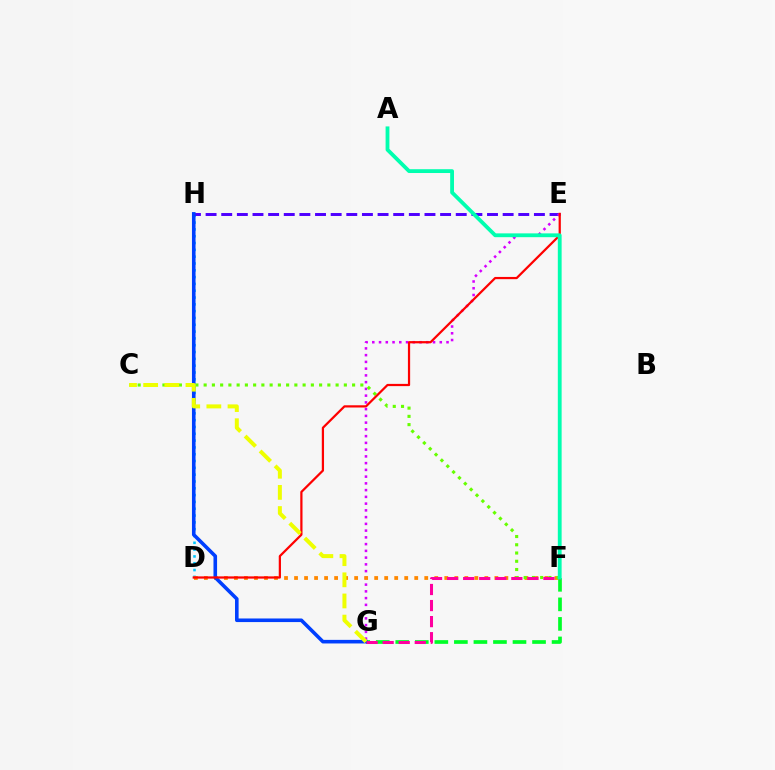{('D', 'H'): [{'color': '#00c7ff', 'line_style': 'dotted', 'thickness': 1.85}], ('F', 'G'): [{'color': '#00ff27', 'line_style': 'dashed', 'thickness': 2.65}, {'color': '#ff00a0', 'line_style': 'dashed', 'thickness': 2.18}], ('E', 'H'): [{'color': '#4f00ff', 'line_style': 'dashed', 'thickness': 2.12}], ('E', 'G'): [{'color': '#d600ff', 'line_style': 'dotted', 'thickness': 1.83}], ('D', 'F'): [{'color': '#ff8800', 'line_style': 'dotted', 'thickness': 2.72}], ('G', 'H'): [{'color': '#003fff', 'line_style': 'solid', 'thickness': 2.59}], ('C', 'F'): [{'color': '#66ff00', 'line_style': 'dotted', 'thickness': 2.24}], ('D', 'E'): [{'color': '#ff0000', 'line_style': 'solid', 'thickness': 1.6}], ('A', 'F'): [{'color': '#00ffaf', 'line_style': 'solid', 'thickness': 2.74}], ('C', 'G'): [{'color': '#eeff00', 'line_style': 'dashed', 'thickness': 2.87}]}